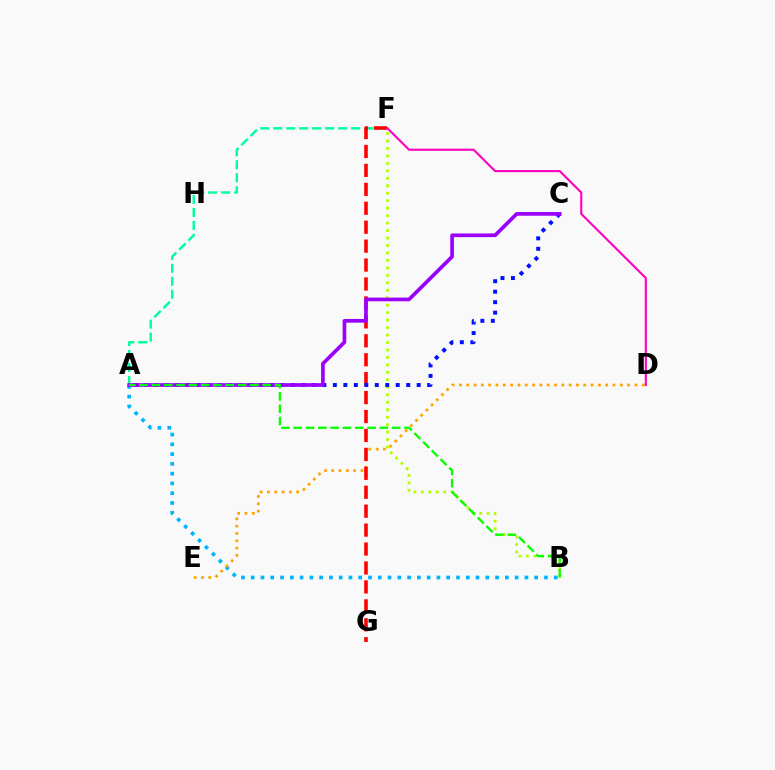{('A', 'F'): [{'color': '#00ff9d', 'line_style': 'dashed', 'thickness': 1.76}], ('A', 'B'): [{'color': '#00b5ff', 'line_style': 'dotted', 'thickness': 2.66}, {'color': '#08ff00', 'line_style': 'dashed', 'thickness': 1.67}], ('D', 'E'): [{'color': '#ffa500', 'line_style': 'dotted', 'thickness': 1.99}], ('B', 'F'): [{'color': '#b3ff00', 'line_style': 'dotted', 'thickness': 2.03}], ('F', 'G'): [{'color': '#ff0000', 'line_style': 'dashed', 'thickness': 2.57}], ('A', 'C'): [{'color': '#0010ff', 'line_style': 'dotted', 'thickness': 2.85}, {'color': '#9b00ff', 'line_style': 'solid', 'thickness': 2.65}], ('D', 'F'): [{'color': '#ff00bd', 'line_style': 'solid', 'thickness': 1.51}]}